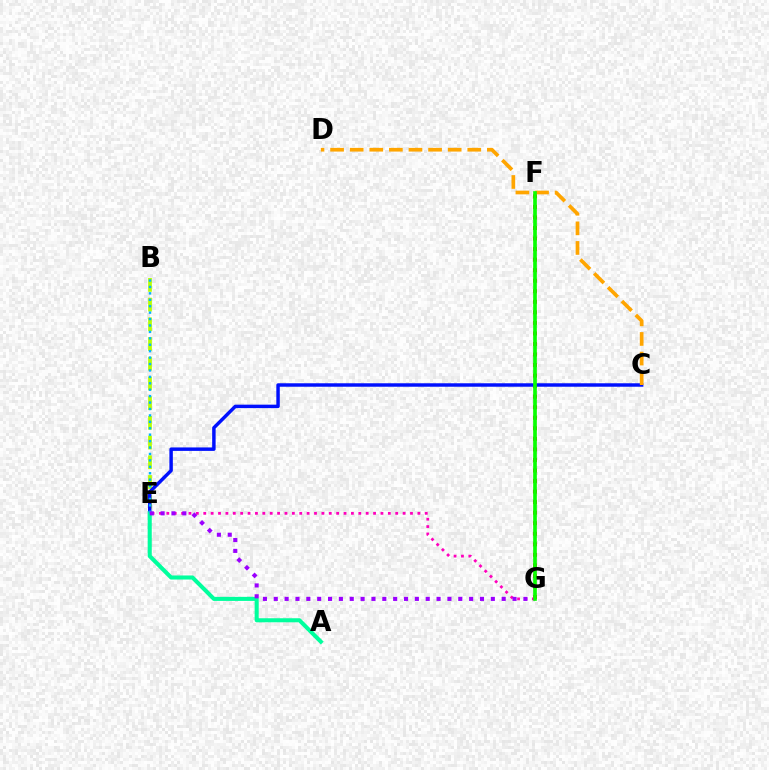{('F', 'G'): [{'color': '#ff0000', 'line_style': 'dotted', 'thickness': 2.86}, {'color': '#08ff00', 'line_style': 'solid', 'thickness': 2.64}], ('B', 'E'): [{'color': '#b3ff00', 'line_style': 'dashed', 'thickness': 2.68}, {'color': '#00b5ff', 'line_style': 'dotted', 'thickness': 1.75}], ('C', 'E'): [{'color': '#0010ff', 'line_style': 'solid', 'thickness': 2.49}], ('A', 'E'): [{'color': '#00ff9d', 'line_style': 'solid', 'thickness': 2.92}], ('E', 'G'): [{'color': '#ff00bd', 'line_style': 'dotted', 'thickness': 2.01}, {'color': '#9b00ff', 'line_style': 'dotted', 'thickness': 2.95}], ('C', 'D'): [{'color': '#ffa500', 'line_style': 'dashed', 'thickness': 2.66}]}